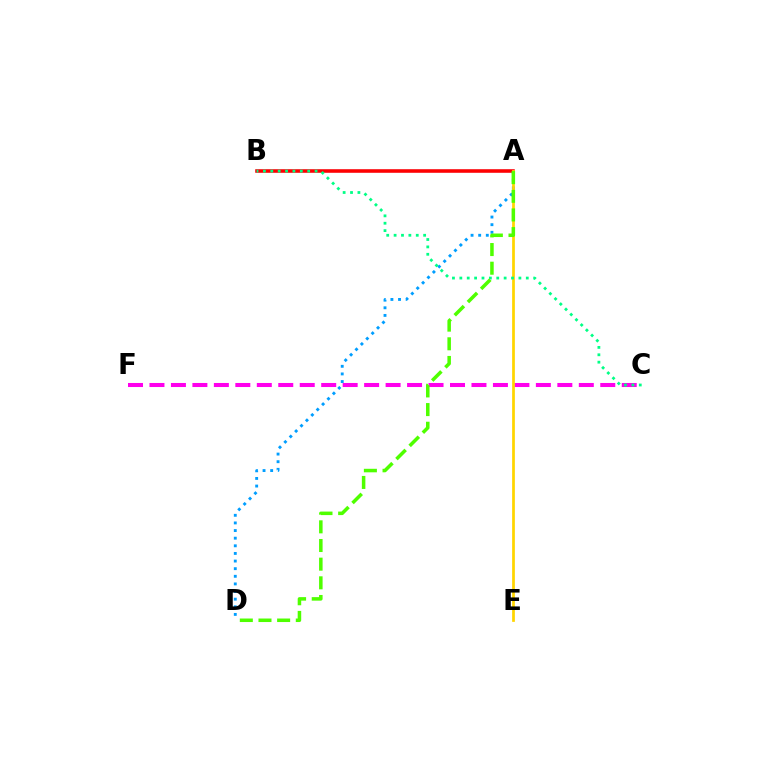{('C', 'F'): [{'color': '#ff00ed', 'line_style': 'dashed', 'thickness': 2.92}], ('A', 'B'): [{'color': '#3700ff', 'line_style': 'solid', 'thickness': 1.55}, {'color': '#ff0000', 'line_style': 'solid', 'thickness': 2.55}], ('A', 'D'): [{'color': '#009eff', 'line_style': 'dotted', 'thickness': 2.07}, {'color': '#4fff00', 'line_style': 'dashed', 'thickness': 2.54}], ('A', 'E'): [{'color': '#ffd500', 'line_style': 'solid', 'thickness': 1.97}], ('B', 'C'): [{'color': '#00ff86', 'line_style': 'dotted', 'thickness': 2.01}]}